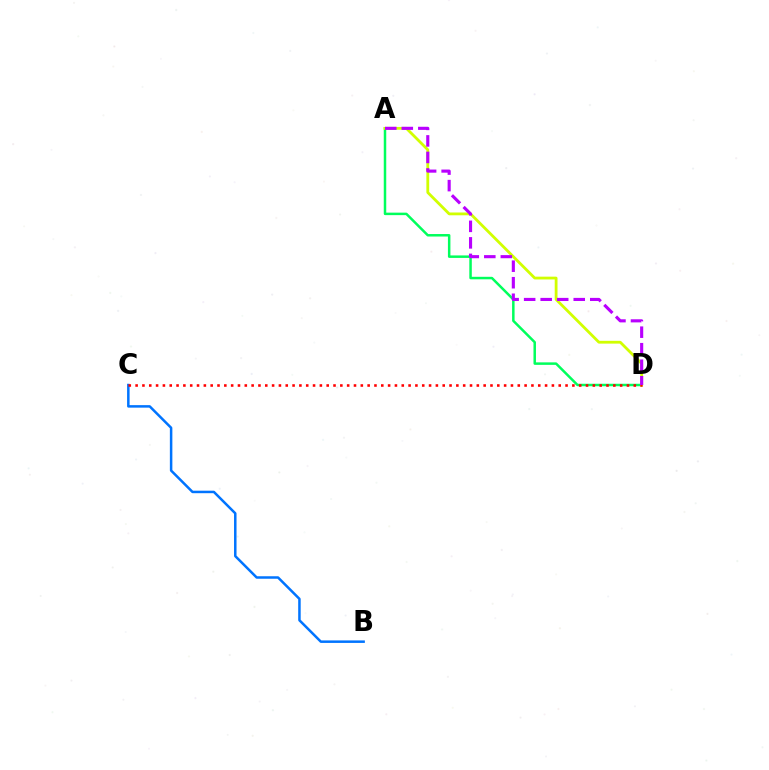{('A', 'D'): [{'color': '#00ff5c', 'line_style': 'solid', 'thickness': 1.8}, {'color': '#d1ff00', 'line_style': 'solid', 'thickness': 2.01}, {'color': '#b900ff', 'line_style': 'dashed', 'thickness': 2.25}], ('B', 'C'): [{'color': '#0074ff', 'line_style': 'solid', 'thickness': 1.8}], ('C', 'D'): [{'color': '#ff0000', 'line_style': 'dotted', 'thickness': 1.85}]}